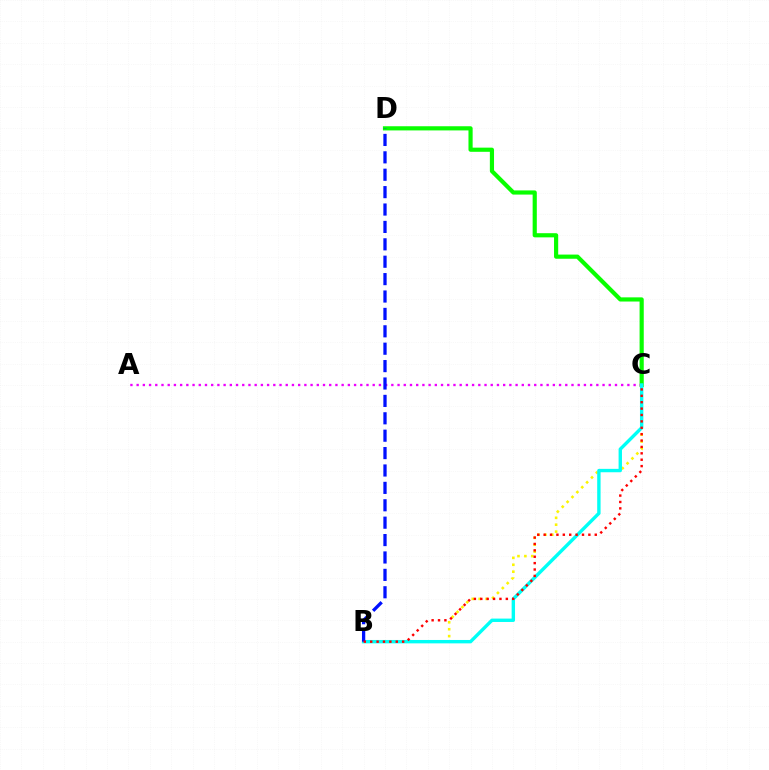{('C', 'D'): [{'color': '#08ff00', 'line_style': 'solid', 'thickness': 3.0}], ('A', 'C'): [{'color': '#ee00ff', 'line_style': 'dotted', 'thickness': 1.69}], ('B', 'C'): [{'color': '#fcf500', 'line_style': 'dotted', 'thickness': 1.88}, {'color': '#00fff6', 'line_style': 'solid', 'thickness': 2.44}, {'color': '#ff0000', 'line_style': 'dotted', 'thickness': 1.74}], ('B', 'D'): [{'color': '#0010ff', 'line_style': 'dashed', 'thickness': 2.36}]}